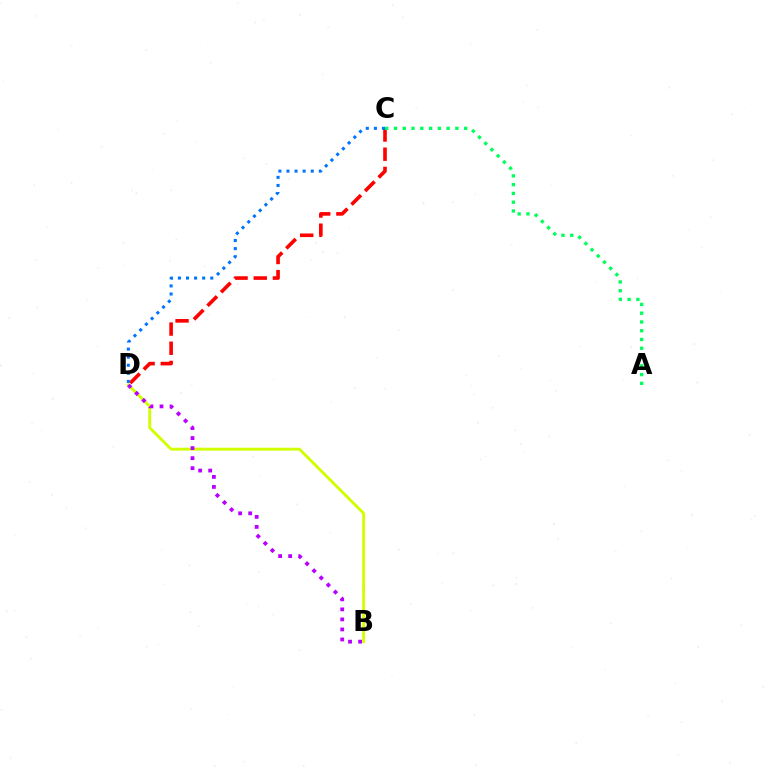{('C', 'D'): [{'color': '#ff0000', 'line_style': 'dashed', 'thickness': 2.61}, {'color': '#0074ff', 'line_style': 'dotted', 'thickness': 2.2}], ('B', 'D'): [{'color': '#d1ff00', 'line_style': 'solid', 'thickness': 2.06}, {'color': '#b900ff', 'line_style': 'dotted', 'thickness': 2.73}], ('A', 'C'): [{'color': '#00ff5c', 'line_style': 'dotted', 'thickness': 2.38}]}